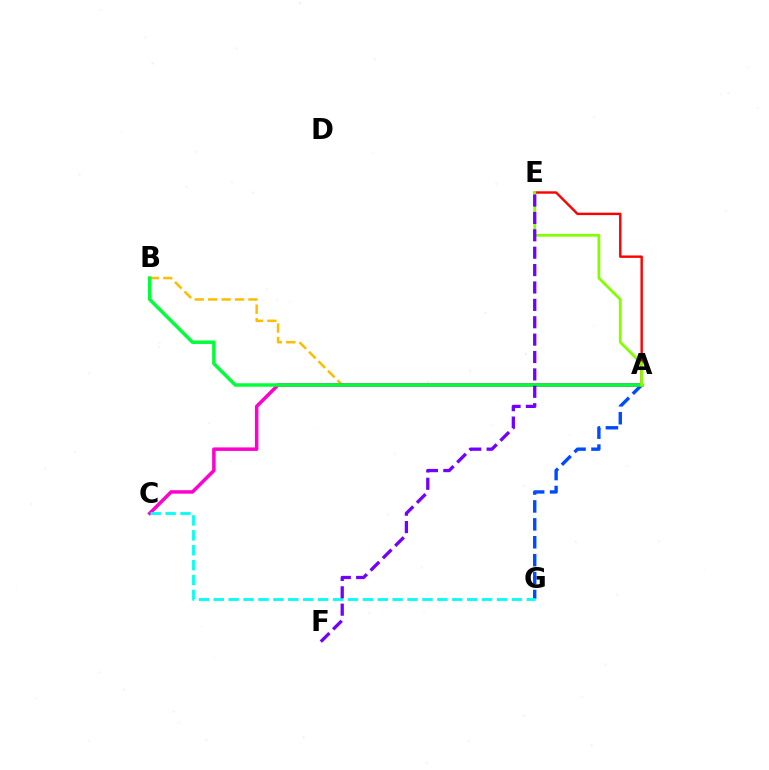{('A', 'G'): [{'color': '#004bff', 'line_style': 'dashed', 'thickness': 2.43}], ('A', 'B'): [{'color': '#ffbd00', 'line_style': 'dashed', 'thickness': 1.82}, {'color': '#00ff39', 'line_style': 'solid', 'thickness': 2.5}], ('A', 'C'): [{'color': '#ff00cf', 'line_style': 'solid', 'thickness': 2.52}], ('A', 'E'): [{'color': '#ff0000', 'line_style': 'solid', 'thickness': 1.74}, {'color': '#84ff00', 'line_style': 'solid', 'thickness': 2.01}], ('C', 'G'): [{'color': '#00fff6', 'line_style': 'dashed', 'thickness': 2.03}], ('E', 'F'): [{'color': '#7200ff', 'line_style': 'dashed', 'thickness': 2.36}]}